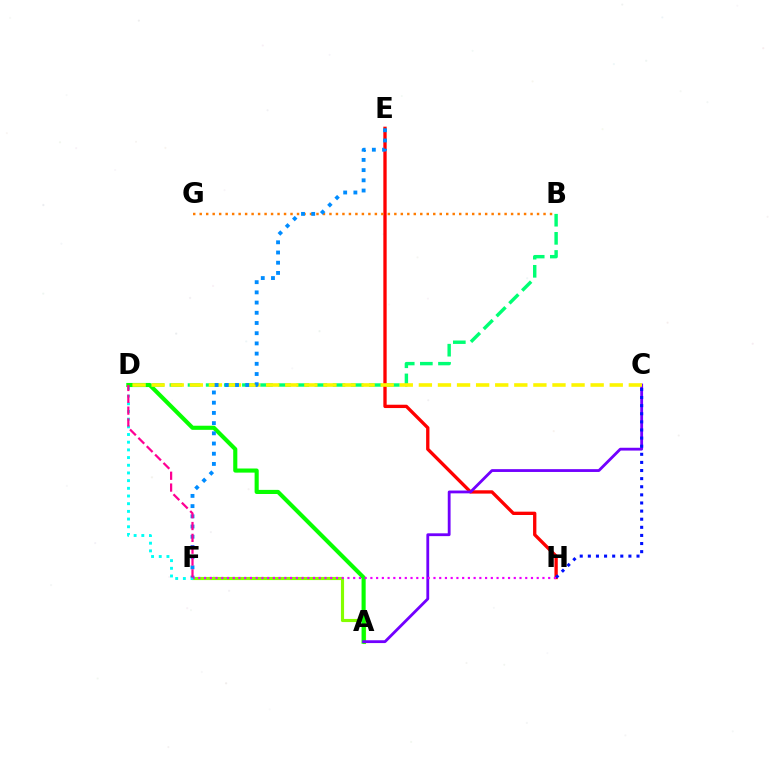{('A', 'F'): [{'color': '#84ff00', 'line_style': 'solid', 'thickness': 2.26}], ('E', 'H'): [{'color': '#ff0000', 'line_style': 'solid', 'thickness': 2.39}], ('A', 'D'): [{'color': '#08ff00', 'line_style': 'solid', 'thickness': 2.96}], ('B', 'D'): [{'color': '#00ff74', 'line_style': 'dashed', 'thickness': 2.46}], ('A', 'C'): [{'color': '#7200ff', 'line_style': 'solid', 'thickness': 2.03}], ('C', 'D'): [{'color': '#fcf500', 'line_style': 'dashed', 'thickness': 2.59}], ('C', 'H'): [{'color': '#0010ff', 'line_style': 'dotted', 'thickness': 2.2}], ('D', 'F'): [{'color': '#00fff6', 'line_style': 'dotted', 'thickness': 2.09}, {'color': '#ff0094', 'line_style': 'dashed', 'thickness': 1.61}], ('F', 'H'): [{'color': '#ee00ff', 'line_style': 'dotted', 'thickness': 1.56}], ('B', 'G'): [{'color': '#ff7c00', 'line_style': 'dotted', 'thickness': 1.76}], ('E', 'F'): [{'color': '#008cff', 'line_style': 'dotted', 'thickness': 2.77}]}